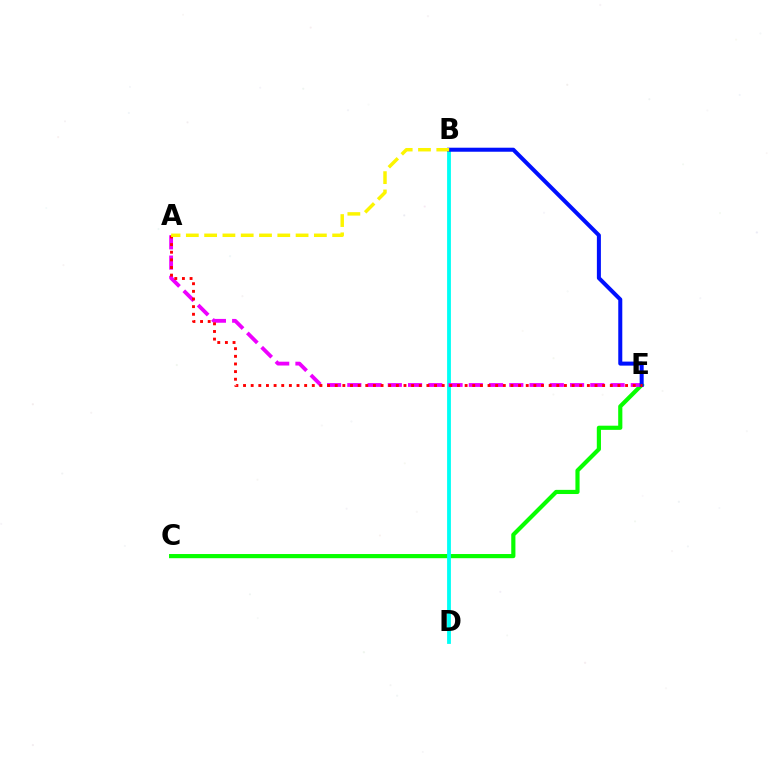{('C', 'E'): [{'color': '#08ff00', 'line_style': 'solid', 'thickness': 3.0}], ('B', 'D'): [{'color': '#00fff6', 'line_style': 'solid', 'thickness': 2.75}], ('A', 'E'): [{'color': '#ee00ff', 'line_style': 'dashed', 'thickness': 2.75}, {'color': '#ff0000', 'line_style': 'dotted', 'thickness': 2.08}], ('B', 'E'): [{'color': '#0010ff', 'line_style': 'solid', 'thickness': 2.9}], ('A', 'B'): [{'color': '#fcf500', 'line_style': 'dashed', 'thickness': 2.48}]}